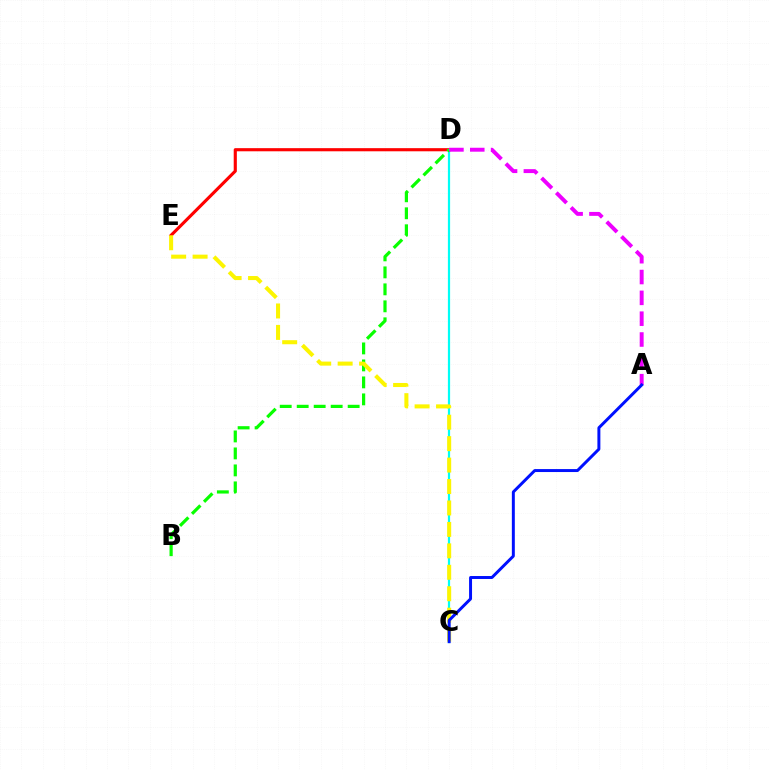{('D', 'E'): [{'color': '#ff0000', 'line_style': 'solid', 'thickness': 2.25}], ('C', 'D'): [{'color': '#00fff6', 'line_style': 'solid', 'thickness': 1.6}], ('B', 'D'): [{'color': '#08ff00', 'line_style': 'dashed', 'thickness': 2.31}], ('C', 'E'): [{'color': '#fcf500', 'line_style': 'dashed', 'thickness': 2.91}], ('A', 'D'): [{'color': '#ee00ff', 'line_style': 'dashed', 'thickness': 2.83}], ('A', 'C'): [{'color': '#0010ff', 'line_style': 'solid', 'thickness': 2.13}]}